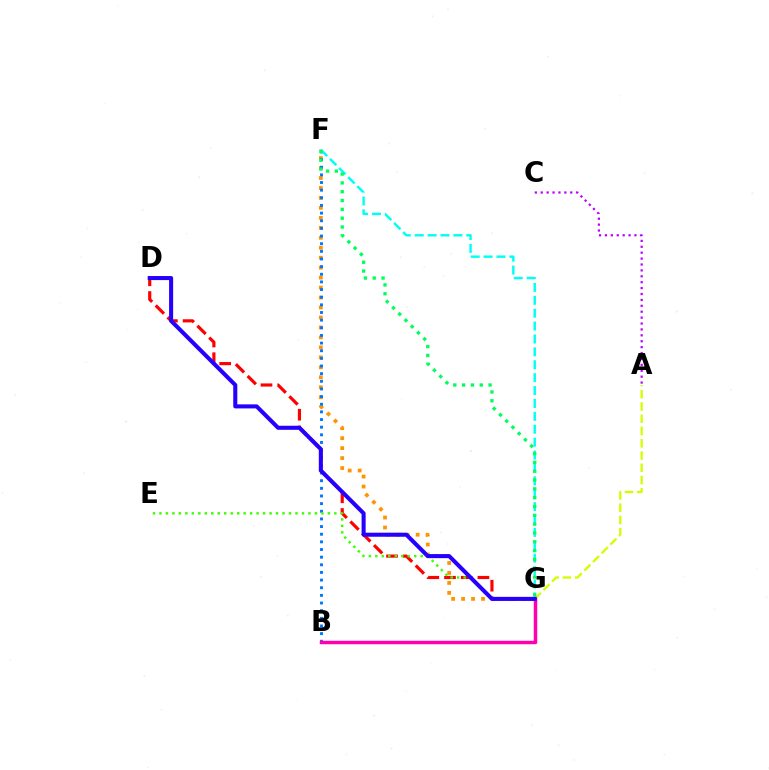{('F', 'G'): [{'color': '#ff9400', 'line_style': 'dotted', 'thickness': 2.71}, {'color': '#00fff6', 'line_style': 'dashed', 'thickness': 1.75}, {'color': '#00ff5c', 'line_style': 'dotted', 'thickness': 2.4}], ('D', 'G'): [{'color': '#ff0000', 'line_style': 'dashed', 'thickness': 2.27}, {'color': '#2500ff', 'line_style': 'solid', 'thickness': 2.92}], ('B', 'F'): [{'color': '#0074ff', 'line_style': 'dotted', 'thickness': 2.08}], ('E', 'G'): [{'color': '#3dff00', 'line_style': 'dotted', 'thickness': 1.76}], ('A', 'C'): [{'color': '#b900ff', 'line_style': 'dotted', 'thickness': 1.6}], ('A', 'G'): [{'color': '#d1ff00', 'line_style': 'dashed', 'thickness': 1.67}], ('B', 'G'): [{'color': '#ff00ac', 'line_style': 'solid', 'thickness': 2.49}]}